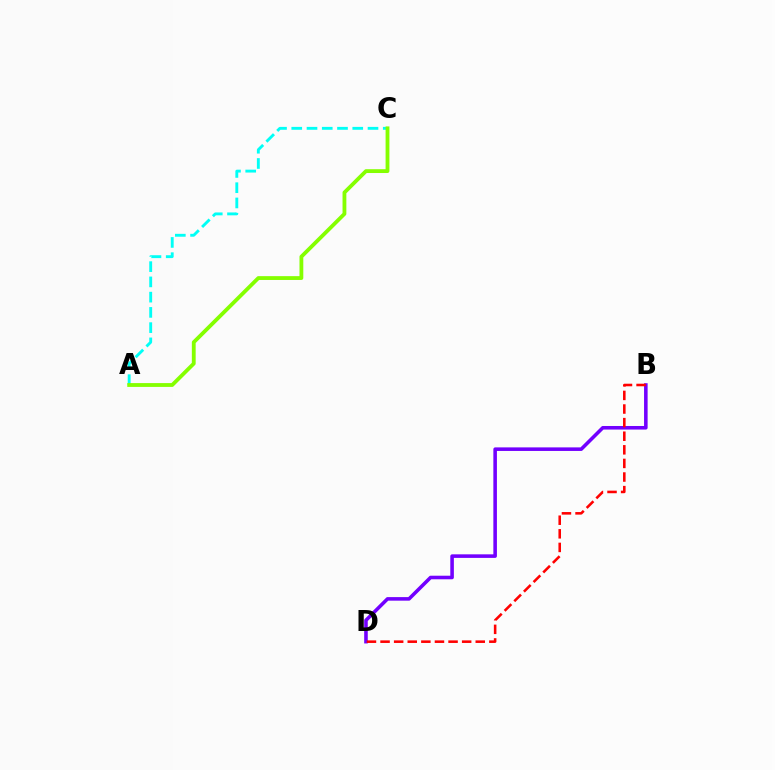{('B', 'D'): [{'color': '#7200ff', 'line_style': 'solid', 'thickness': 2.57}, {'color': '#ff0000', 'line_style': 'dashed', 'thickness': 1.85}], ('A', 'C'): [{'color': '#00fff6', 'line_style': 'dashed', 'thickness': 2.07}, {'color': '#84ff00', 'line_style': 'solid', 'thickness': 2.75}]}